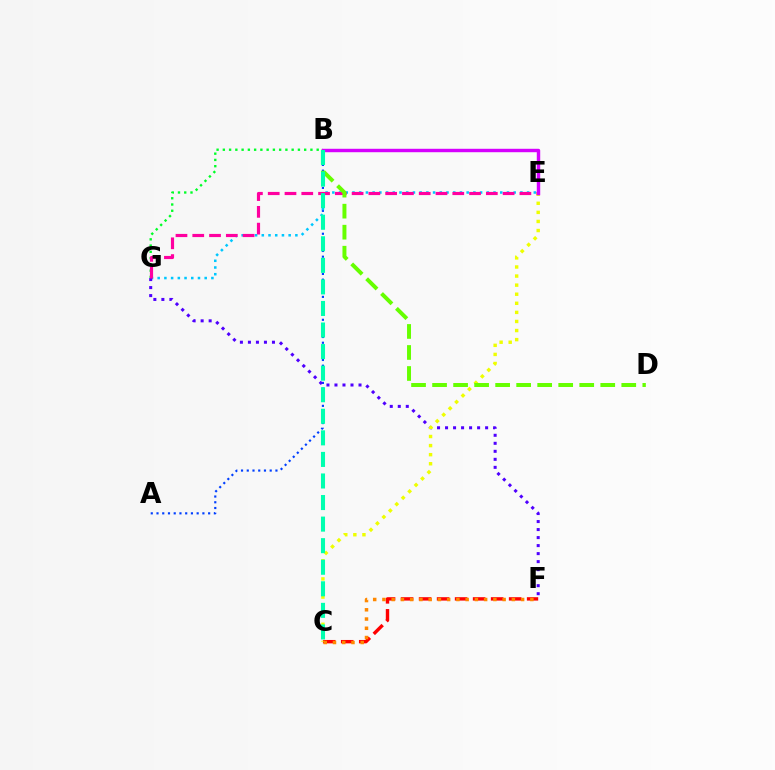{('A', 'B'): [{'color': '#003fff', 'line_style': 'dotted', 'thickness': 1.56}], ('E', 'G'): [{'color': '#00c7ff', 'line_style': 'dotted', 'thickness': 1.82}, {'color': '#ff00a0', 'line_style': 'dashed', 'thickness': 2.28}], ('B', 'G'): [{'color': '#00ff27', 'line_style': 'dotted', 'thickness': 1.7}], ('F', 'G'): [{'color': '#4f00ff', 'line_style': 'dotted', 'thickness': 2.18}], ('C', 'F'): [{'color': '#ff0000', 'line_style': 'dashed', 'thickness': 2.45}, {'color': '#ff8800', 'line_style': 'dotted', 'thickness': 2.51}], ('C', 'E'): [{'color': '#eeff00', 'line_style': 'dotted', 'thickness': 2.47}], ('B', 'D'): [{'color': '#66ff00', 'line_style': 'dashed', 'thickness': 2.86}], ('B', 'E'): [{'color': '#d600ff', 'line_style': 'solid', 'thickness': 2.47}], ('B', 'C'): [{'color': '#00ffaf', 'line_style': 'dashed', 'thickness': 2.93}]}